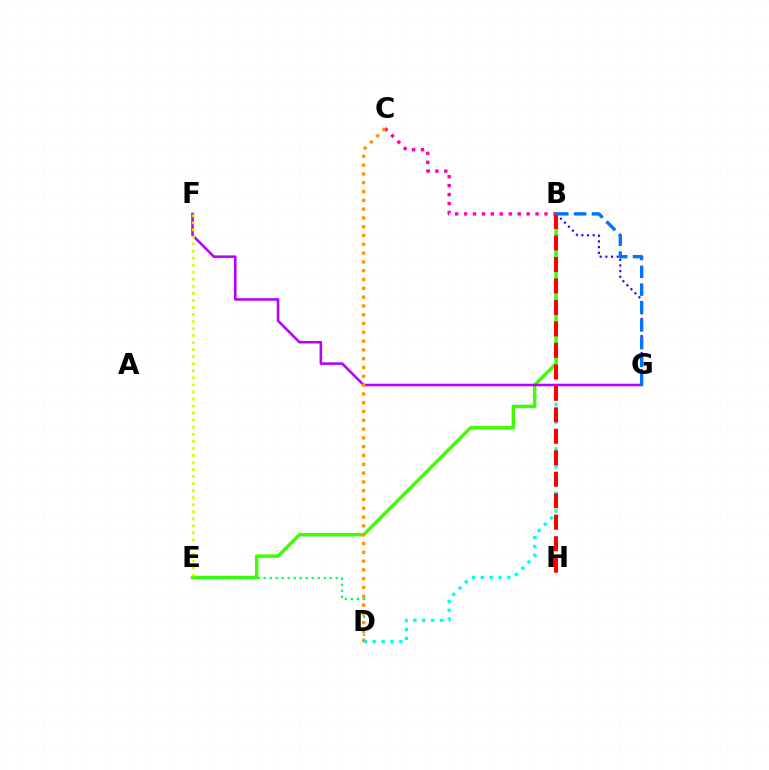{('B', 'D'): [{'color': '#00fff6', 'line_style': 'dotted', 'thickness': 2.41}], ('B', 'E'): [{'color': '#3dff00', 'line_style': 'solid', 'thickness': 2.49}], ('B', 'G'): [{'color': '#2500ff', 'line_style': 'dotted', 'thickness': 1.54}, {'color': '#0074ff', 'line_style': 'dashed', 'thickness': 2.42}], ('F', 'G'): [{'color': '#b900ff', 'line_style': 'solid', 'thickness': 1.84}], ('E', 'F'): [{'color': '#d1ff00', 'line_style': 'dotted', 'thickness': 1.91}], ('B', 'H'): [{'color': '#ff0000', 'line_style': 'dashed', 'thickness': 2.92}], ('D', 'E'): [{'color': '#00ff5c', 'line_style': 'dotted', 'thickness': 1.63}], ('B', 'C'): [{'color': '#ff00ac', 'line_style': 'dotted', 'thickness': 2.43}], ('C', 'D'): [{'color': '#ff9400', 'line_style': 'dotted', 'thickness': 2.39}]}